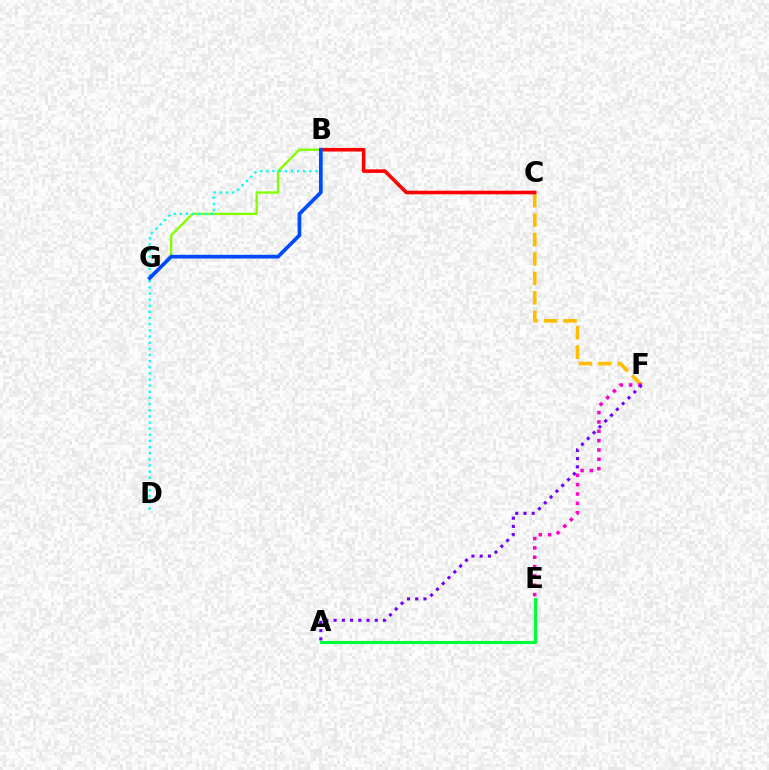{('C', 'F'): [{'color': '#ffbd00', 'line_style': 'dashed', 'thickness': 2.64}], ('E', 'F'): [{'color': '#ff00cf', 'line_style': 'dotted', 'thickness': 2.54}], ('B', 'G'): [{'color': '#84ff00', 'line_style': 'solid', 'thickness': 1.7}, {'color': '#004bff', 'line_style': 'solid', 'thickness': 2.68}], ('B', 'C'): [{'color': '#ff0000', 'line_style': 'solid', 'thickness': 2.58}], ('A', 'F'): [{'color': '#7200ff', 'line_style': 'dotted', 'thickness': 2.23}], ('B', 'D'): [{'color': '#00fff6', 'line_style': 'dotted', 'thickness': 1.67}], ('A', 'E'): [{'color': '#00ff39', 'line_style': 'solid', 'thickness': 2.24}]}